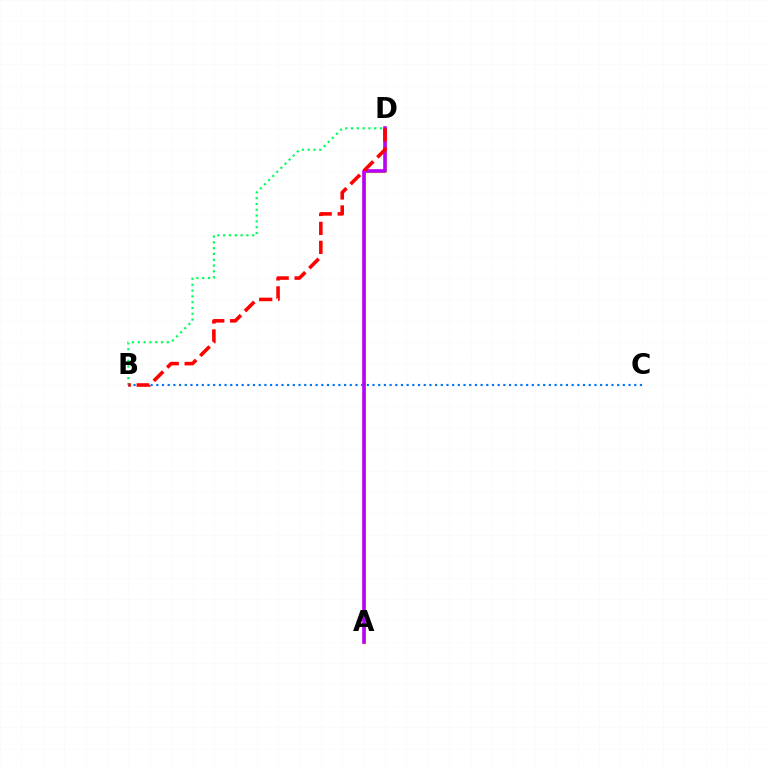{('B', 'C'): [{'color': '#0074ff', 'line_style': 'dotted', 'thickness': 1.55}], ('A', 'D'): [{'color': '#d1ff00', 'line_style': 'solid', 'thickness': 2.43}, {'color': '#b900ff', 'line_style': 'solid', 'thickness': 2.59}], ('B', 'D'): [{'color': '#00ff5c', 'line_style': 'dotted', 'thickness': 1.58}, {'color': '#ff0000', 'line_style': 'dashed', 'thickness': 2.57}]}